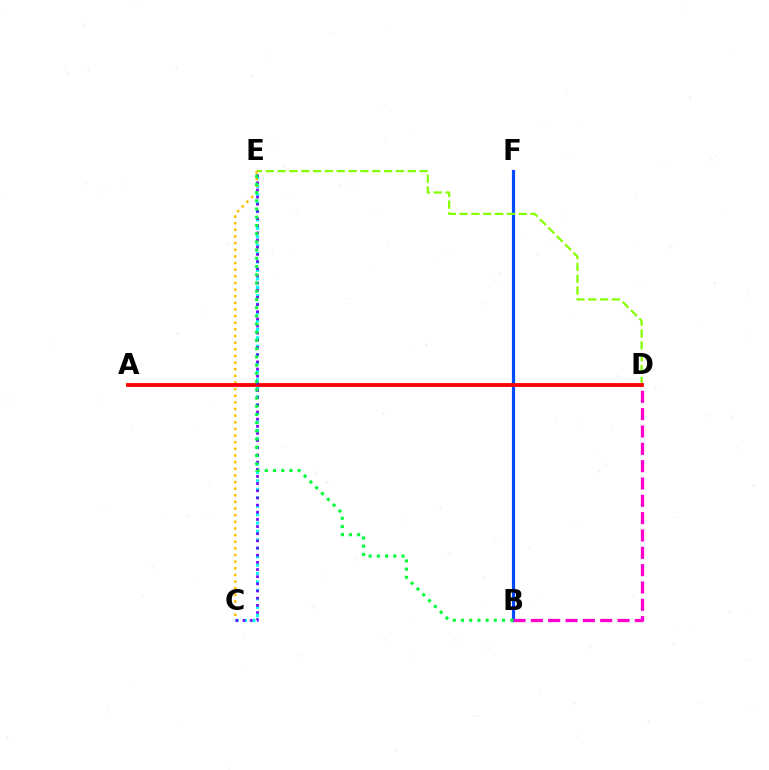{('C', 'E'): [{'color': '#00fff6', 'line_style': 'dotted', 'thickness': 2.29}, {'color': '#ffbd00', 'line_style': 'dotted', 'thickness': 1.8}, {'color': '#7200ff', 'line_style': 'dotted', 'thickness': 1.95}], ('B', 'F'): [{'color': '#004bff', 'line_style': 'solid', 'thickness': 2.29}], ('D', 'E'): [{'color': '#84ff00', 'line_style': 'dashed', 'thickness': 1.61}], ('B', 'D'): [{'color': '#ff00cf', 'line_style': 'dashed', 'thickness': 2.35}], ('A', 'D'): [{'color': '#ff0000', 'line_style': 'solid', 'thickness': 2.75}], ('B', 'E'): [{'color': '#00ff39', 'line_style': 'dotted', 'thickness': 2.23}]}